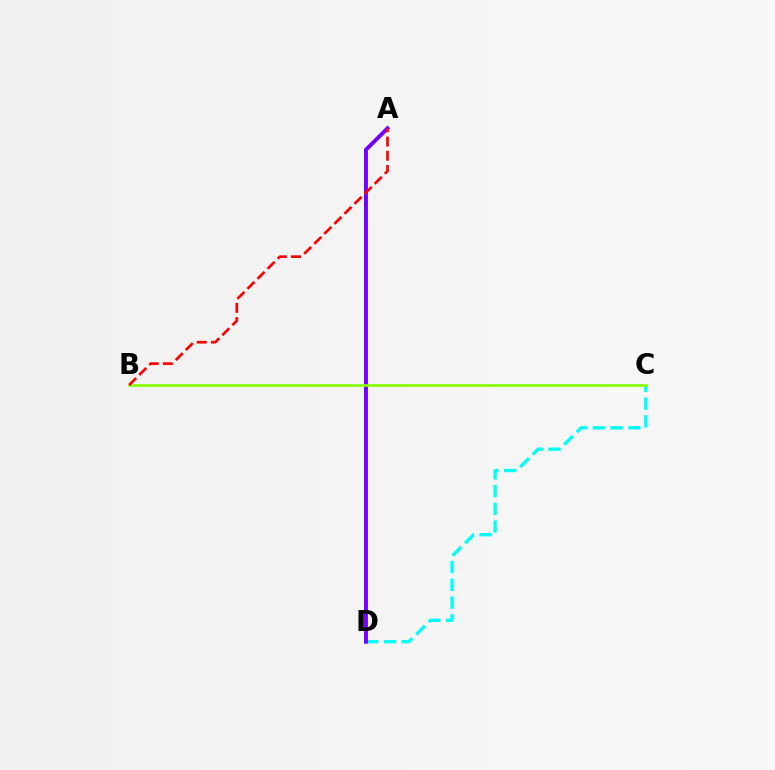{('C', 'D'): [{'color': '#00fff6', 'line_style': 'dashed', 'thickness': 2.41}], ('A', 'D'): [{'color': '#7200ff', 'line_style': 'solid', 'thickness': 2.82}], ('B', 'C'): [{'color': '#84ff00', 'line_style': 'solid', 'thickness': 1.9}], ('A', 'B'): [{'color': '#ff0000', 'line_style': 'dashed', 'thickness': 1.93}]}